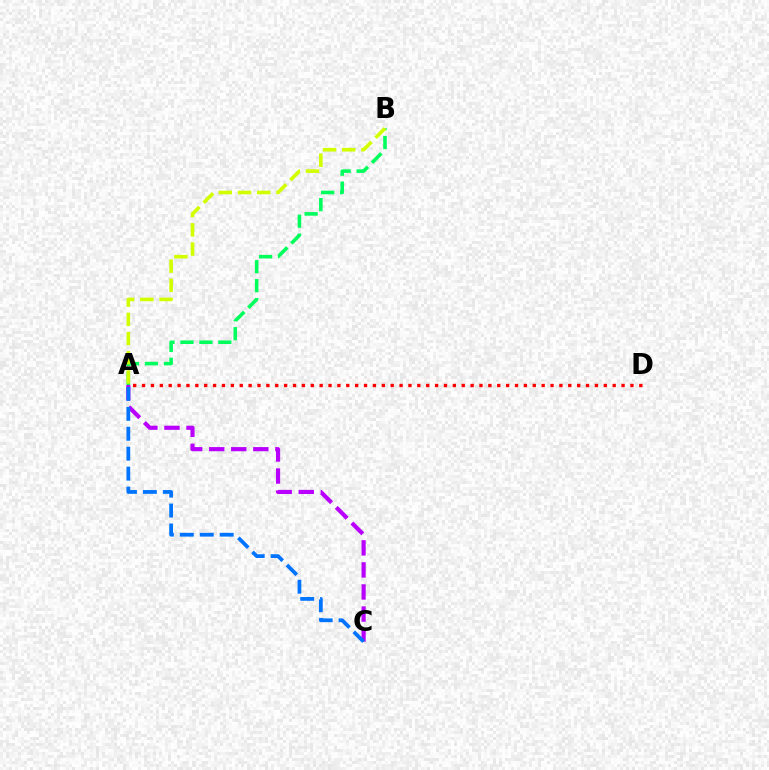{('A', 'C'): [{'color': '#b900ff', 'line_style': 'dashed', 'thickness': 3.0}, {'color': '#0074ff', 'line_style': 'dashed', 'thickness': 2.71}], ('A', 'D'): [{'color': '#ff0000', 'line_style': 'dotted', 'thickness': 2.41}], ('A', 'B'): [{'color': '#00ff5c', 'line_style': 'dashed', 'thickness': 2.58}, {'color': '#d1ff00', 'line_style': 'dashed', 'thickness': 2.61}]}